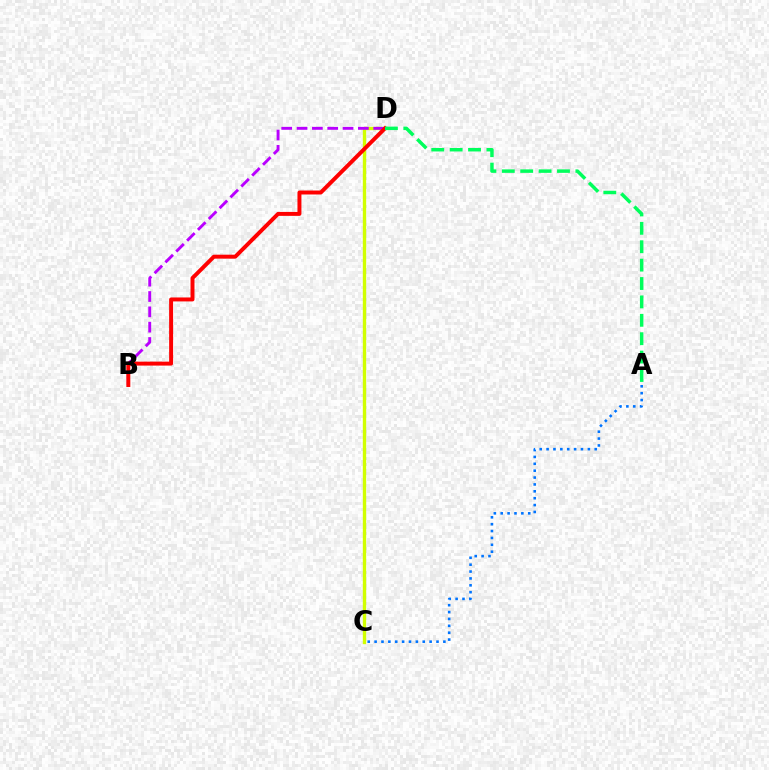{('C', 'D'): [{'color': '#d1ff00', 'line_style': 'solid', 'thickness': 2.42}], ('B', 'D'): [{'color': '#b900ff', 'line_style': 'dashed', 'thickness': 2.08}, {'color': '#ff0000', 'line_style': 'solid', 'thickness': 2.85}], ('A', 'C'): [{'color': '#0074ff', 'line_style': 'dotted', 'thickness': 1.87}], ('A', 'D'): [{'color': '#00ff5c', 'line_style': 'dashed', 'thickness': 2.5}]}